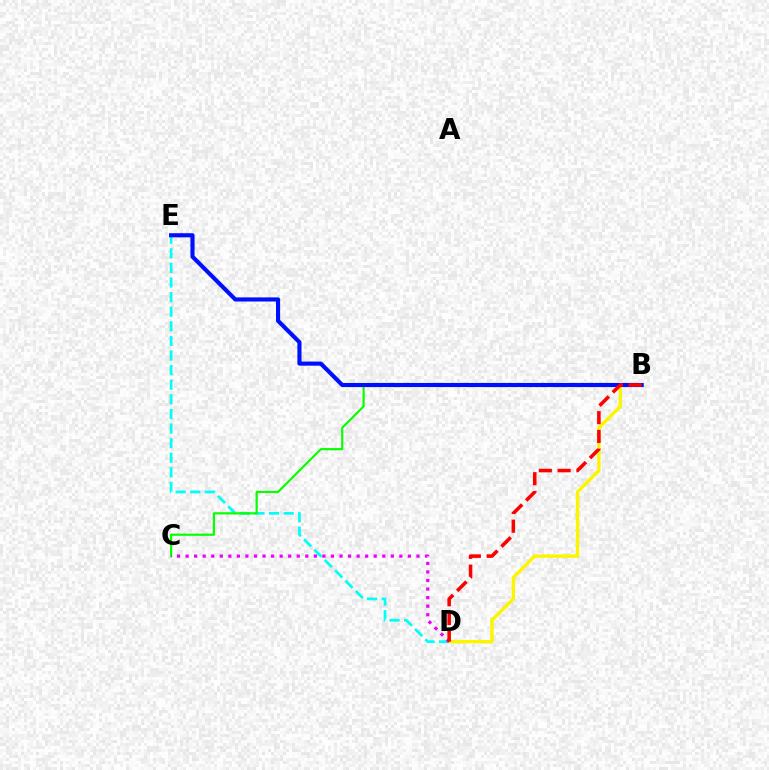{('B', 'D'): [{'color': '#fcf500', 'line_style': 'solid', 'thickness': 2.45}, {'color': '#ff0000', 'line_style': 'dashed', 'thickness': 2.55}], ('D', 'E'): [{'color': '#00fff6', 'line_style': 'dashed', 'thickness': 1.98}], ('B', 'C'): [{'color': '#08ff00', 'line_style': 'solid', 'thickness': 1.57}], ('B', 'E'): [{'color': '#0010ff', 'line_style': 'solid', 'thickness': 2.97}], ('C', 'D'): [{'color': '#ee00ff', 'line_style': 'dotted', 'thickness': 2.32}]}